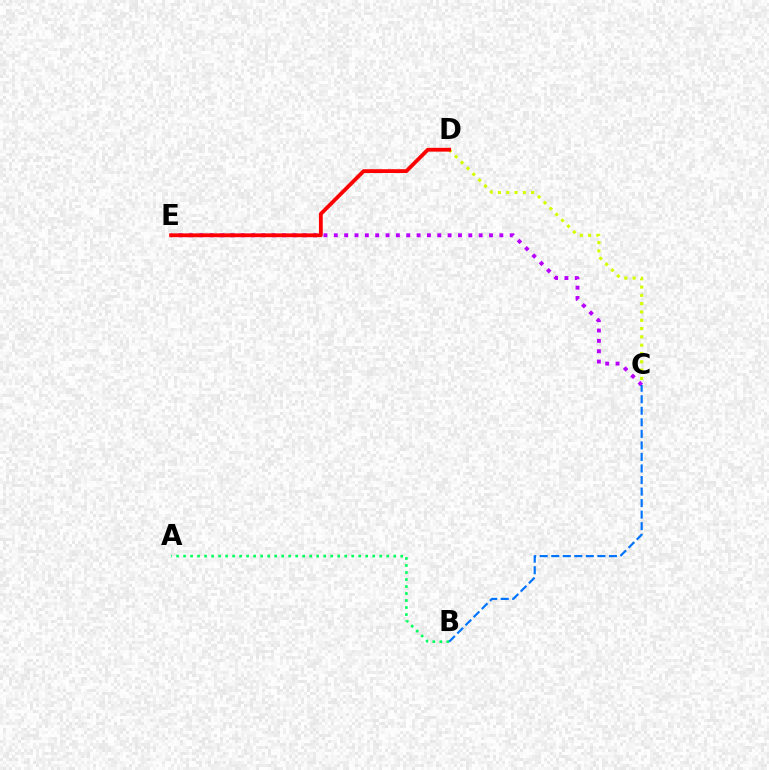{('C', 'E'): [{'color': '#b900ff', 'line_style': 'dotted', 'thickness': 2.81}], ('C', 'D'): [{'color': '#d1ff00', 'line_style': 'dotted', 'thickness': 2.26}], ('A', 'B'): [{'color': '#00ff5c', 'line_style': 'dotted', 'thickness': 1.9}], ('B', 'C'): [{'color': '#0074ff', 'line_style': 'dashed', 'thickness': 1.57}], ('D', 'E'): [{'color': '#ff0000', 'line_style': 'solid', 'thickness': 2.74}]}